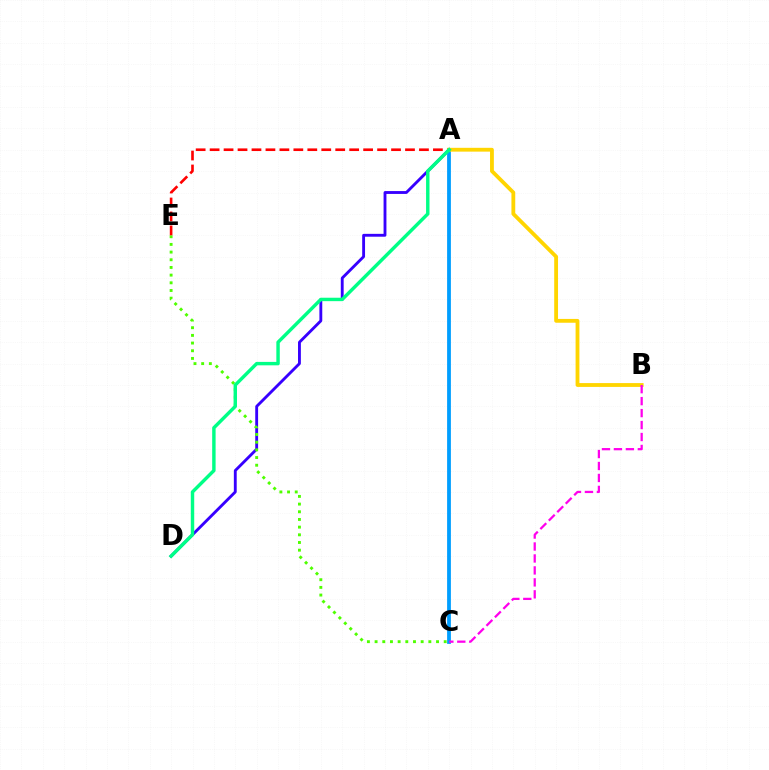{('A', 'D'): [{'color': '#3700ff', 'line_style': 'solid', 'thickness': 2.06}, {'color': '#00ff86', 'line_style': 'solid', 'thickness': 2.47}], ('A', 'C'): [{'color': '#009eff', 'line_style': 'solid', 'thickness': 2.73}], ('C', 'E'): [{'color': '#4fff00', 'line_style': 'dotted', 'thickness': 2.09}], ('A', 'E'): [{'color': '#ff0000', 'line_style': 'dashed', 'thickness': 1.9}], ('A', 'B'): [{'color': '#ffd500', 'line_style': 'solid', 'thickness': 2.75}], ('B', 'C'): [{'color': '#ff00ed', 'line_style': 'dashed', 'thickness': 1.62}]}